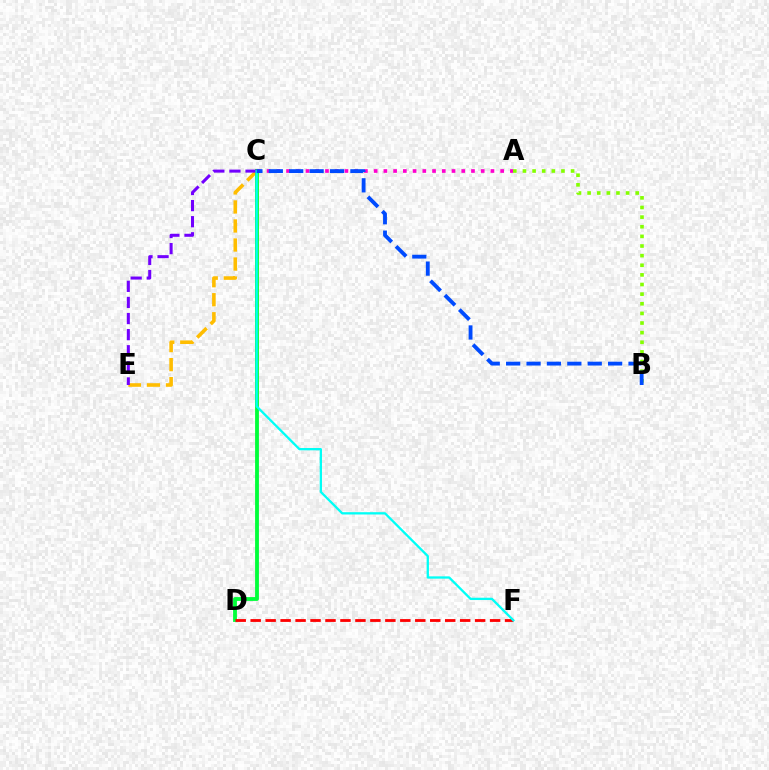{('A', 'B'): [{'color': '#84ff00', 'line_style': 'dotted', 'thickness': 2.62}], ('C', 'E'): [{'color': '#ffbd00', 'line_style': 'dashed', 'thickness': 2.58}, {'color': '#7200ff', 'line_style': 'dashed', 'thickness': 2.19}], ('C', 'D'): [{'color': '#00ff39', 'line_style': 'solid', 'thickness': 2.76}], ('D', 'F'): [{'color': '#ff0000', 'line_style': 'dashed', 'thickness': 2.03}], ('C', 'F'): [{'color': '#00fff6', 'line_style': 'solid', 'thickness': 1.66}], ('A', 'C'): [{'color': '#ff00cf', 'line_style': 'dotted', 'thickness': 2.64}], ('B', 'C'): [{'color': '#004bff', 'line_style': 'dashed', 'thickness': 2.77}]}